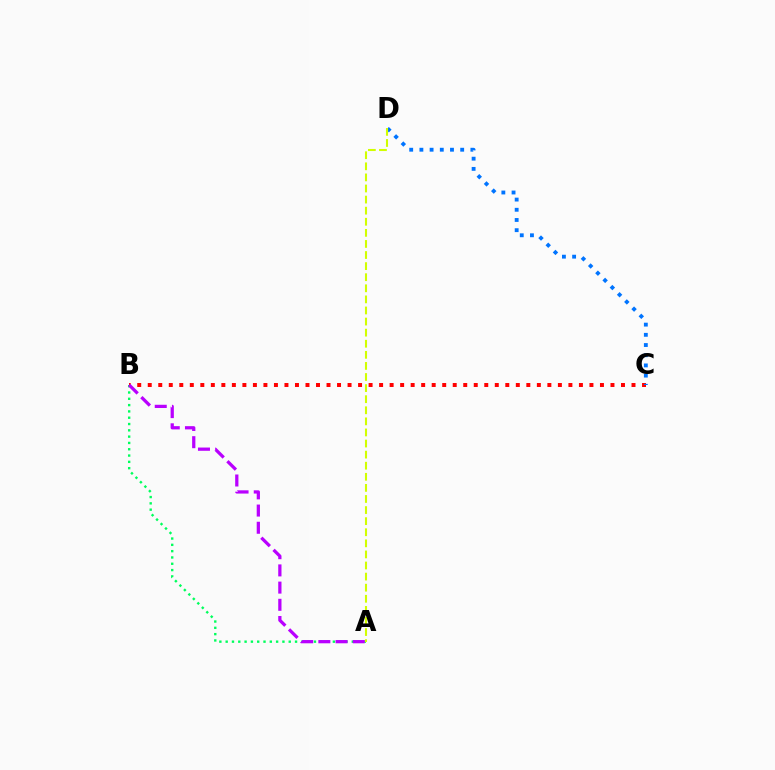{('B', 'C'): [{'color': '#ff0000', 'line_style': 'dotted', 'thickness': 2.86}], ('C', 'D'): [{'color': '#0074ff', 'line_style': 'dotted', 'thickness': 2.77}], ('A', 'B'): [{'color': '#00ff5c', 'line_style': 'dotted', 'thickness': 1.71}, {'color': '#b900ff', 'line_style': 'dashed', 'thickness': 2.34}], ('A', 'D'): [{'color': '#d1ff00', 'line_style': 'dashed', 'thickness': 1.51}]}